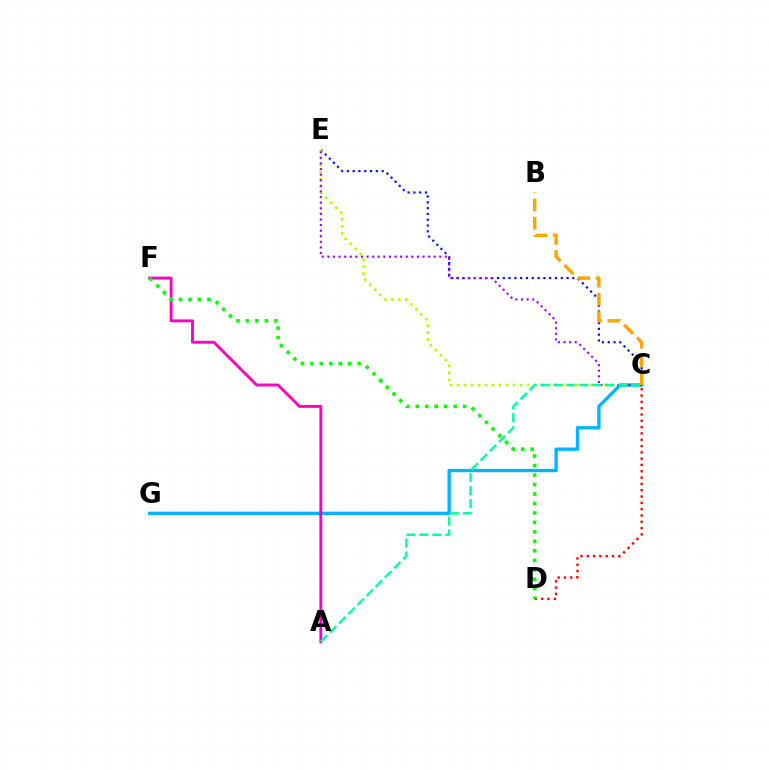{('C', 'E'): [{'color': '#0010ff', 'line_style': 'dotted', 'thickness': 1.58}, {'color': '#b3ff00', 'line_style': 'dotted', 'thickness': 1.9}, {'color': '#9b00ff', 'line_style': 'dotted', 'thickness': 1.52}], ('C', 'G'): [{'color': '#00b5ff', 'line_style': 'solid', 'thickness': 2.41}], ('C', 'D'): [{'color': '#ff0000', 'line_style': 'dotted', 'thickness': 1.71}], ('A', 'F'): [{'color': '#ff00bd', 'line_style': 'solid', 'thickness': 2.08}], ('B', 'C'): [{'color': '#ffa500', 'line_style': 'dashed', 'thickness': 2.48}], ('D', 'F'): [{'color': '#08ff00', 'line_style': 'dotted', 'thickness': 2.57}], ('A', 'C'): [{'color': '#00ff9d', 'line_style': 'dashed', 'thickness': 1.76}]}